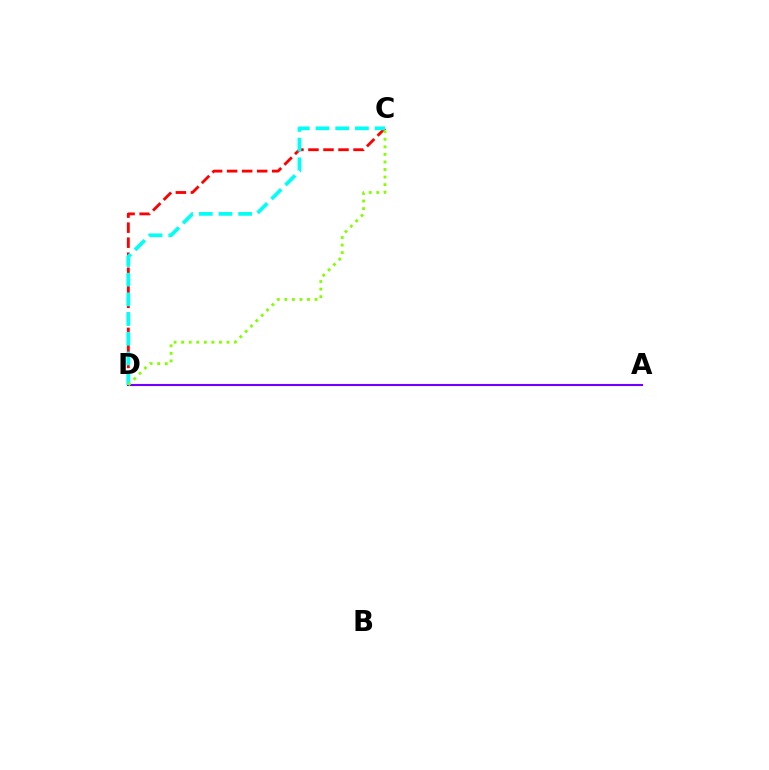{('C', 'D'): [{'color': '#ff0000', 'line_style': 'dashed', 'thickness': 2.04}, {'color': '#00fff6', 'line_style': 'dashed', 'thickness': 2.68}, {'color': '#84ff00', 'line_style': 'dotted', 'thickness': 2.05}], ('A', 'D'): [{'color': '#7200ff', 'line_style': 'solid', 'thickness': 1.52}]}